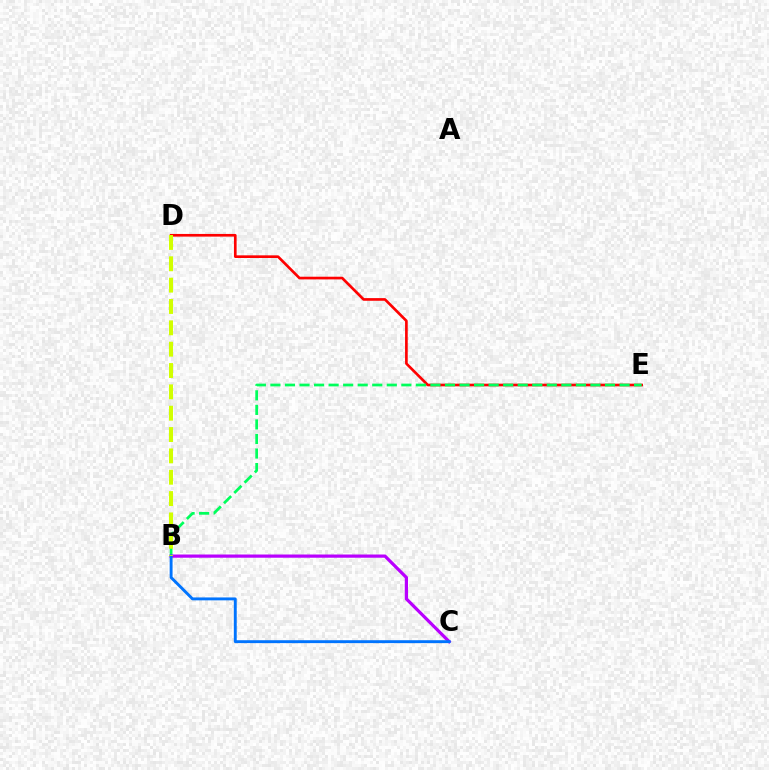{('D', 'E'): [{'color': '#ff0000', 'line_style': 'solid', 'thickness': 1.92}], ('B', 'E'): [{'color': '#00ff5c', 'line_style': 'dashed', 'thickness': 1.98}], ('B', 'C'): [{'color': '#b900ff', 'line_style': 'solid', 'thickness': 2.31}, {'color': '#0074ff', 'line_style': 'solid', 'thickness': 2.09}], ('B', 'D'): [{'color': '#d1ff00', 'line_style': 'dashed', 'thickness': 2.9}]}